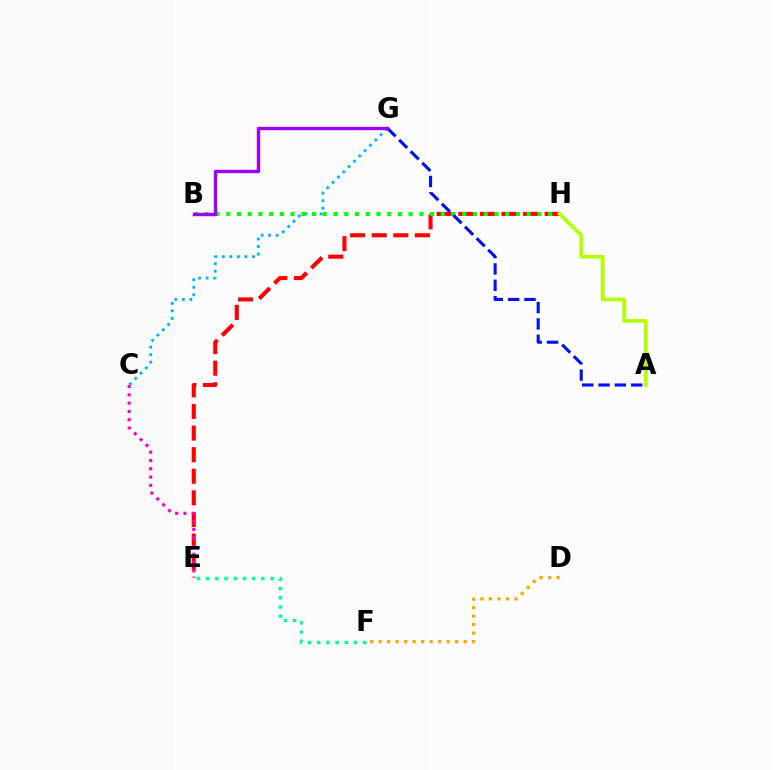{('E', 'H'): [{'color': '#ff0000', 'line_style': 'dashed', 'thickness': 2.93}], ('C', 'G'): [{'color': '#00b5ff', 'line_style': 'dotted', 'thickness': 2.04}], ('B', 'H'): [{'color': '#08ff00', 'line_style': 'dotted', 'thickness': 2.92}], ('A', 'G'): [{'color': '#0010ff', 'line_style': 'dashed', 'thickness': 2.22}], ('E', 'F'): [{'color': '#00ff9d', 'line_style': 'dotted', 'thickness': 2.5}], ('A', 'H'): [{'color': '#b3ff00', 'line_style': 'solid', 'thickness': 2.69}], ('C', 'E'): [{'color': '#ff00bd', 'line_style': 'dotted', 'thickness': 2.25}], ('B', 'G'): [{'color': '#9b00ff', 'line_style': 'solid', 'thickness': 2.43}], ('D', 'F'): [{'color': '#ffa500', 'line_style': 'dotted', 'thickness': 2.31}]}